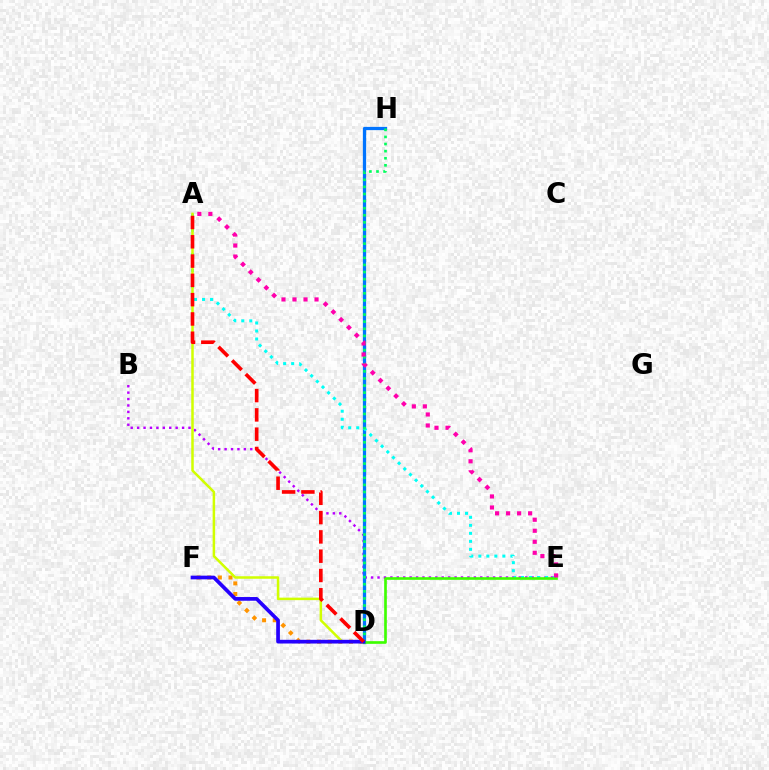{('B', 'E'): [{'color': '#b900ff', 'line_style': 'dotted', 'thickness': 1.74}], ('D', 'F'): [{'color': '#ff9400', 'line_style': 'dotted', 'thickness': 2.89}, {'color': '#2500ff', 'line_style': 'solid', 'thickness': 2.67}], ('D', 'H'): [{'color': '#0074ff', 'line_style': 'solid', 'thickness': 2.35}, {'color': '#00ff5c', 'line_style': 'dotted', 'thickness': 1.93}], ('A', 'E'): [{'color': '#00fff6', 'line_style': 'dotted', 'thickness': 2.18}, {'color': '#ff00ac', 'line_style': 'dotted', 'thickness': 2.99}], ('A', 'D'): [{'color': '#d1ff00', 'line_style': 'solid', 'thickness': 1.81}, {'color': '#ff0000', 'line_style': 'dashed', 'thickness': 2.62}], ('D', 'E'): [{'color': '#3dff00', 'line_style': 'solid', 'thickness': 1.91}]}